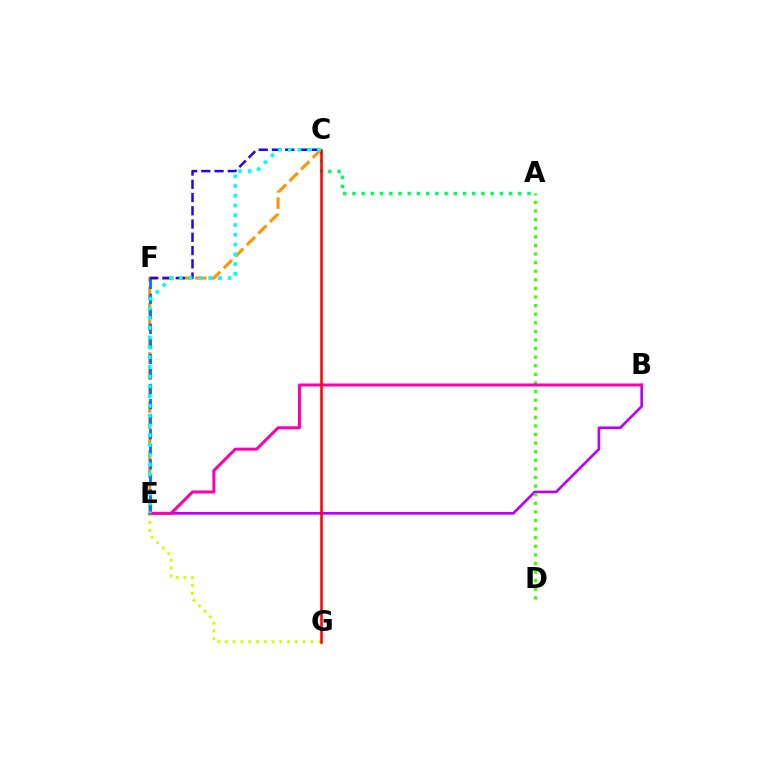{('C', 'E'): [{'color': '#ff9400', 'line_style': 'dashed', 'thickness': 2.22}, {'color': '#00fff6', 'line_style': 'dotted', 'thickness': 2.65}], ('B', 'E'): [{'color': '#b900ff', 'line_style': 'solid', 'thickness': 1.92}, {'color': '#ff00ac', 'line_style': 'solid', 'thickness': 2.18}], ('E', 'F'): [{'color': '#0074ff', 'line_style': 'dashed', 'thickness': 2.04}], ('A', 'D'): [{'color': '#3dff00', 'line_style': 'dotted', 'thickness': 2.34}], ('E', 'G'): [{'color': '#d1ff00', 'line_style': 'dotted', 'thickness': 2.11}], ('C', 'F'): [{'color': '#2500ff', 'line_style': 'dashed', 'thickness': 1.8}], ('A', 'C'): [{'color': '#00ff5c', 'line_style': 'dotted', 'thickness': 2.5}], ('C', 'G'): [{'color': '#ff0000', 'line_style': 'solid', 'thickness': 1.82}]}